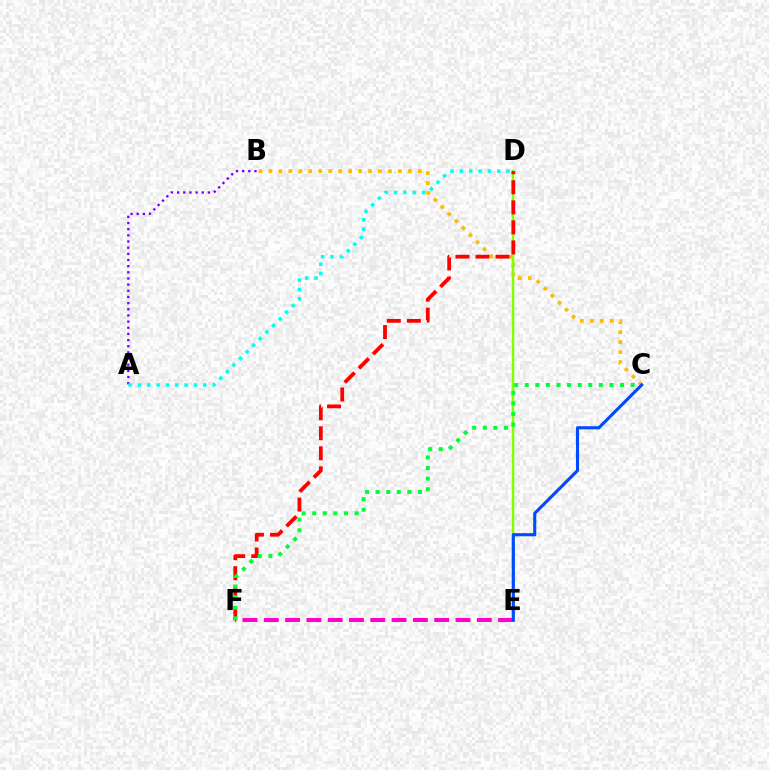{('B', 'C'): [{'color': '#ffbd00', 'line_style': 'dotted', 'thickness': 2.71}], ('A', 'B'): [{'color': '#7200ff', 'line_style': 'dotted', 'thickness': 1.67}], ('D', 'E'): [{'color': '#84ff00', 'line_style': 'solid', 'thickness': 1.79}], ('D', 'F'): [{'color': '#ff0000', 'line_style': 'dashed', 'thickness': 2.72}], ('E', 'F'): [{'color': '#ff00cf', 'line_style': 'dashed', 'thickness': 2.89}], ('A', 'D'): [{'color': '#00fff6', 'line_style': 'dotted', 'thickness': 2.54}], ('C', 'F'): [{'color': '#00ff39', 'line_style': 'dotted', 'thickness': 2.88}], ('C', 'E'): [{'color': '#004bff', 'line_style': 'solid', 'thickness': 2.24}]}